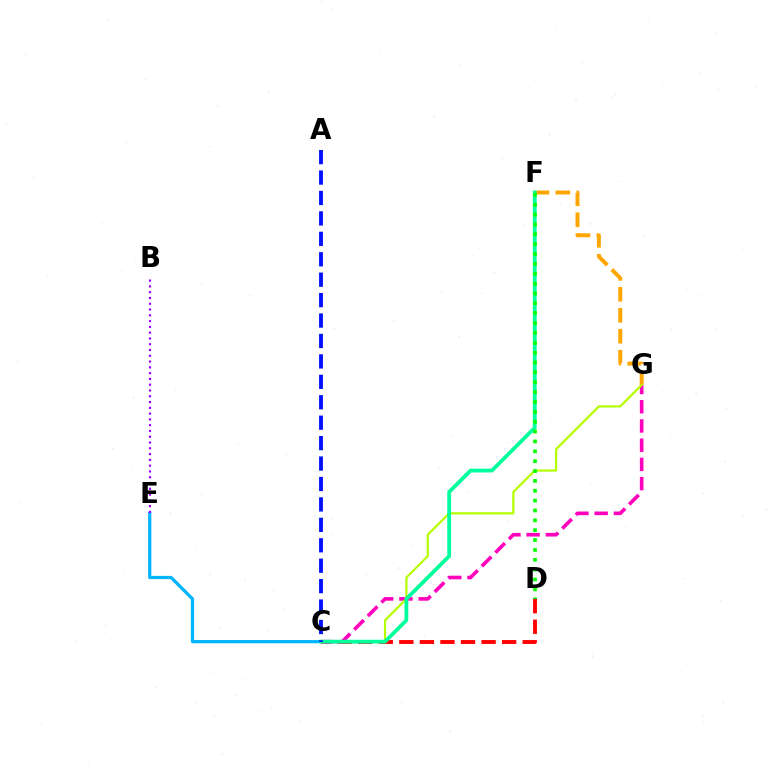{('C', 'D'): [{'color': '#ff0000', 'line_style': 'dashed', 'thickness': 2.79}], ('C', 'E'): [{'color': '#00b5ff', 'line_style': 'solid', 'thickness': 2.31}], ('C', 'G'): [{'color': '#ff00bd', 'line_style': 'dashed', 'thickness': 2.61}, {'color': '#b3ff00', 'line_style': 'solid', 'thickness': 1.58}], ('F', 'G'): [{'color': '#ffa500', 'line_style': 'dashed', 'thickness': 2.85}], ('C', 'F'): [{'color': '#00ff9d', 'line_style': 'solid', 'thickness': 2.73}], ('B', 'E'): [{'color': '#9b00ff', 'line_style': 'dotted', 'thickness': 1.57}], ('D', 'F'): [{'color': '#08ff00', 'line_style': 'dotted', 'thickness': 2.68}], ('A', 'C'): [{'color': '#0010ff', 'line_style': 'dashed', 'thickness': 2.78}]}